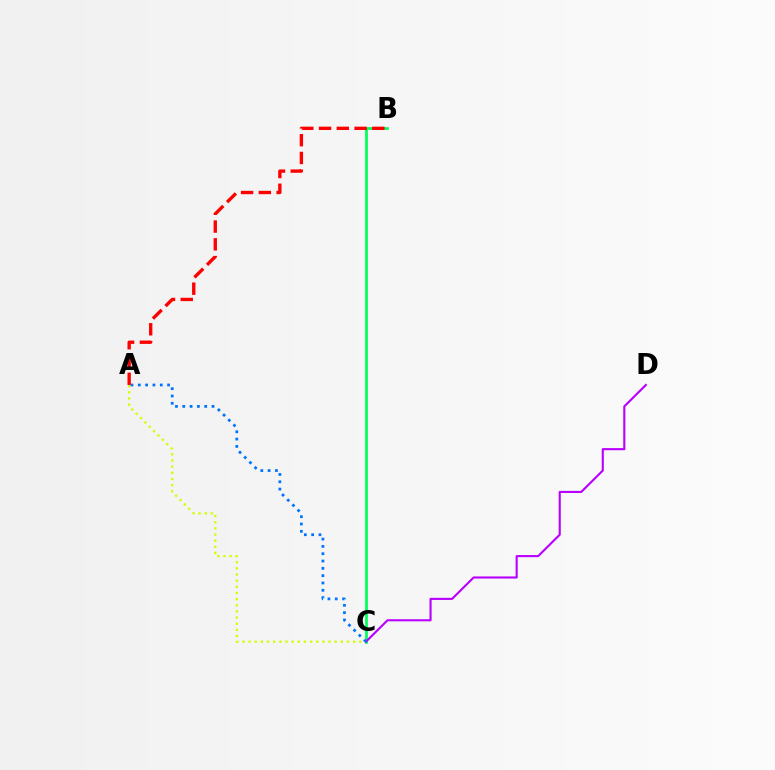{('B', 'C'): [{'color': '#00ff5c', 'line_style': 'solid', 'thickness': 1.97}], ('A', 'C'): [{'color': '#d1ff00', 'line_style': 'dotted', 'thickness': 1.67}, {'color': '#0074ff', 'line_style': 'dotted', 'thickness': 1.99}], ('C', 'D'): [{'color': '#b900ff', 'line_style': 'solid', 'thickness': 1.53}], ('A', 'B'): [{'color': '#ff0000', 'line_style': 'dashed', 'thickness': 2.41}]}